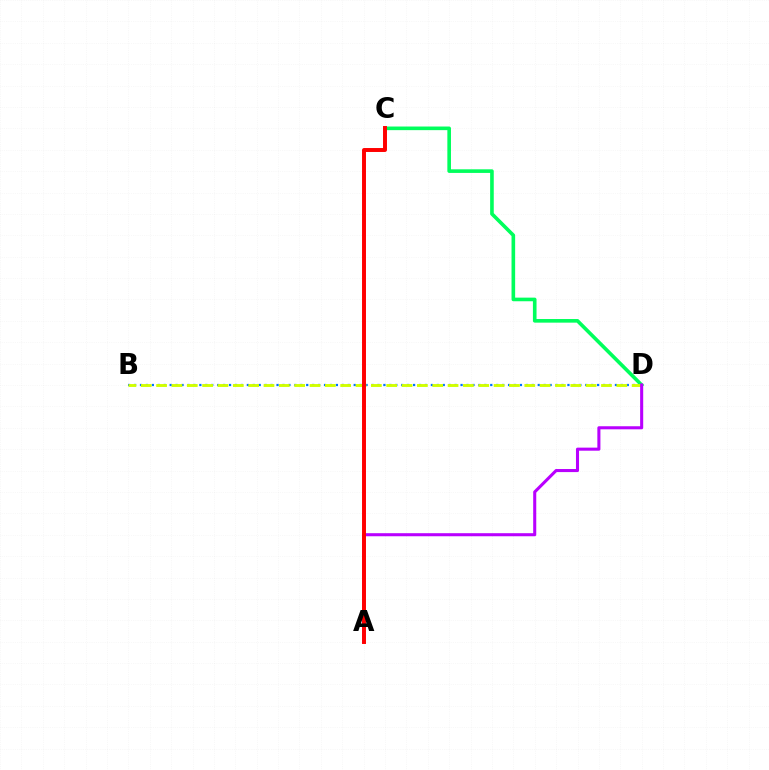{('C', 'D'): [{'color': '#00ff5c', 'line_style': 'solid', 'thickness': 2.61}], ('B', 'D'): [{'color': '#0074ff', 'line_style': 'dotted', 'thickness': 1.61}, {'color': '#d1ff00', 'line_style': 'dashed', 'thickness': 2.08}], ('A', 'D'): [{'color': '#b900ff', 'line_style': 'solid', 'thickness': 2.21}], ('A', 'C'): [{'color': '#ff0000', 'line_style': 'solid', 'thickness': 2.84}]}